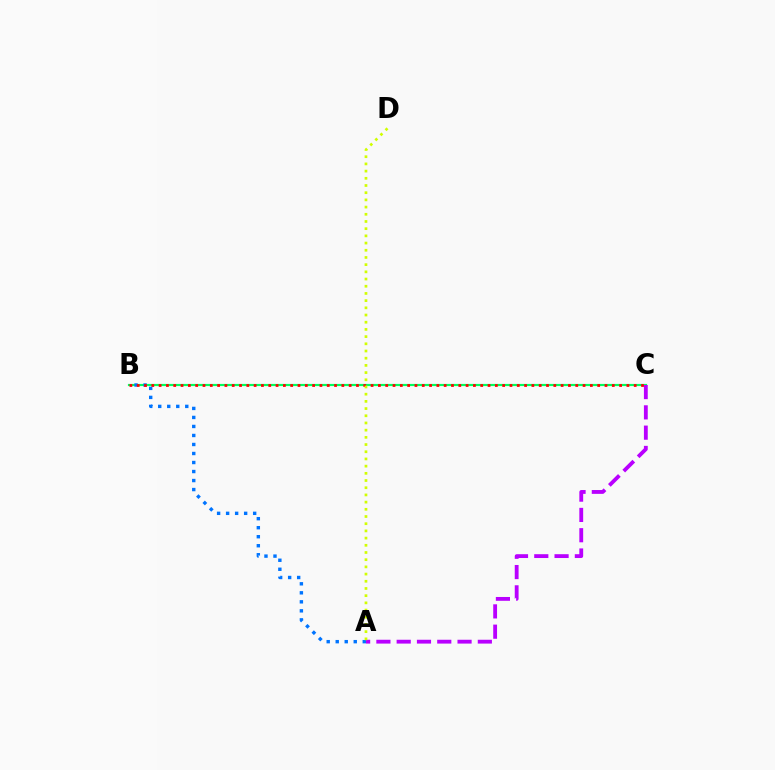{('B', 'C'): [{'color': '#00ff5c', 'line_style': 'solid', 'thickness': 1.57}, {'color': '#ff0000', 'line_style': 'dotted', 'thickness': 1.99}], ('A', 'B'): [{'color': '#0074ff', 'line_style': 'dotted', 'thickness': 2.45}], ('A', 'C'): [{'color': '#b900ff', 'line_style': 'dashed', 'thickness': 2.76}], ('A', 'D'): [{'color': '#d1ff00', 'line_style': 'dotted', 'thickness': 1.96}]}